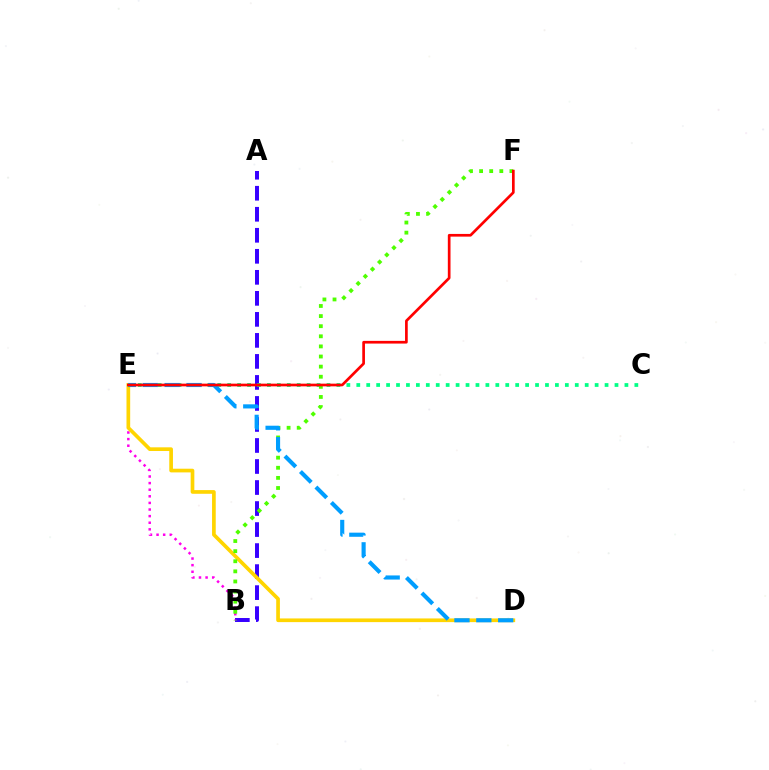{('A', 'B'): [{'color': '#3700ff', 'line_style': 'dashed', 'thickness': 2.86}], ('B', 'E'): [{'color': '#ff00ed', 'line_style': 'dotted', 'thickness': 1.8}], ('D', 'E'): [{'color': '#ffd500', 'line_style': 'solid', 'thickness': 2.65}, {'color': '#009eff', 'line_style': 'dashed', 'thickness': 2.97}], ('C', 'E'): [{'color': '#00ff86', 'line_style': 'dotted', 'thickness': 2.7}], ('B', 'F'): [{'color': '#4fff00', 'line_style': 'dotted', 'thickness': 2.75}], ('E', 'F'): [{'color': '#ff0000', 'line_style': 'solid', 'thickness': 1.94}]}